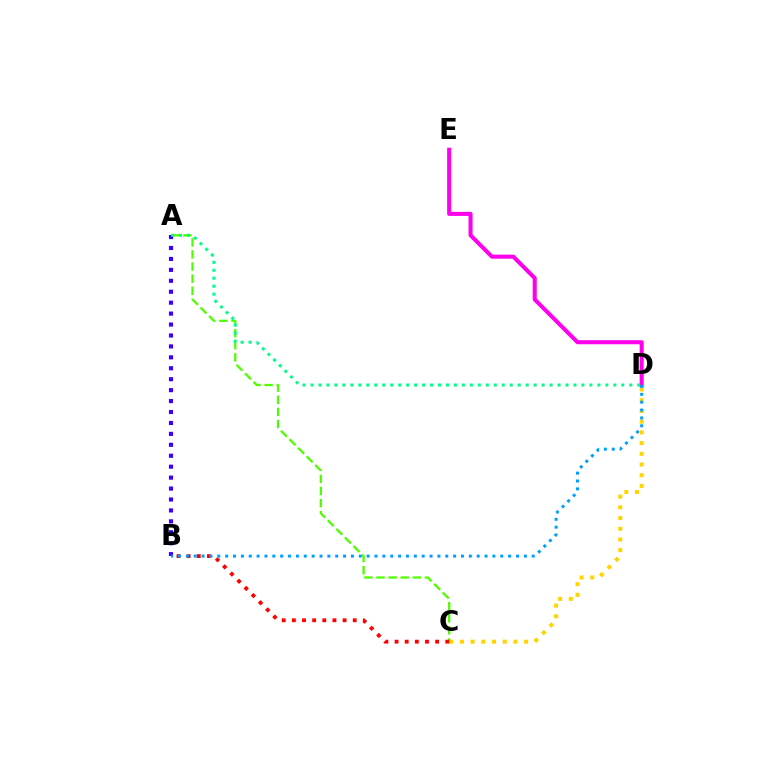{('A', 'C'): [{'color': '#4fff00', 'line_style': 'dashed', 'thickness': 1.64}], ('D', 'E'): [{'color': '#ff00ed', 'line_style': 'solid', 'thickness': 2.92}], ('A', 'B'): [{'color': '#3700ff', 'line_style': 'dotted', 'thickness': 2.97}], ('A', 'D'): [{'color': '#00ff86', 'line_style': 'dotted', 'thickness': 2.16}], ('C', 'D'): [{'color': '#ffd500', 'line_style': 'dotted', 'thickness': 2.91}], ('B', 'C'): [{'color': '#ff0000', 'line_style': 'dotted', 'thickness': 2.76}], ('B', 'D'): [{'color': '#009eff', 'line_style': 'dotted', 'thickness': 2.14}]}